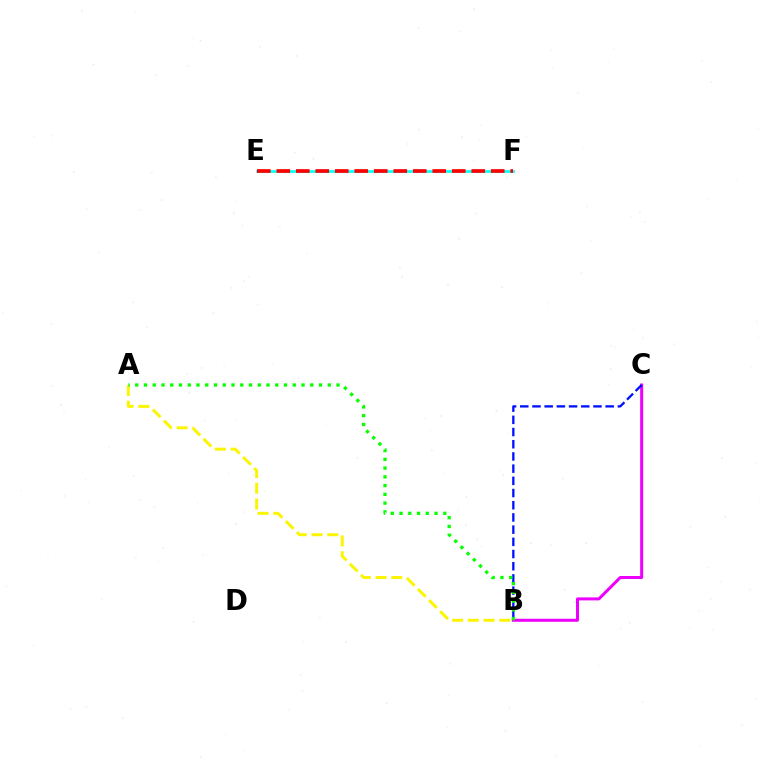{('B', 'C'): [{'color': '#ee00ff', 'line_style': 'solid', 'thickness': 2.16}, {'color': '#0010ff', 'line_style': 'dashed', 'thickness': 1.66}], ('A', 'B'): [{'color': '#fcf500', 'line_style': 'dashed', 'thickness': 2.13}, {'color': '#08ff00', 'line_style': 'dotted', 'thickness': 2.38}], ('E', 'F'): [{'color': '#00fff6', 'line_style': 'solid', 'thickness': 1.89}, {'color': '#ff0000', 'line_style': 'dashed', 'thickness': 2.65}]}